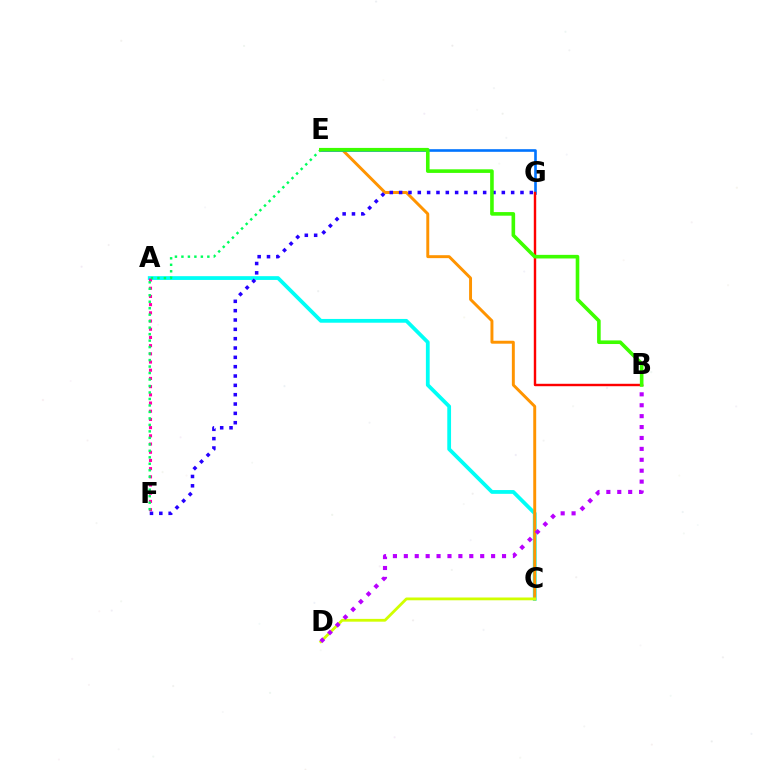{('A', 'C'): [{'color': '#00fff6', 'line_style': 'solid', 'thickness': 2.72}], ('C', 'E'): [{'color': '#ff9400', 'line_style': 'solid', 'thickness': 2.12}], ('C', 'D'): [{'color': '#d1ff00', 'line_style': 'solid', 'thickness': 2.01}], ('F', 'G'): [{'color': '#2500ff', 'line_style': 'dotted', 'thickness': 2.54}], ('B', 'D'): [{'color': '#b900ff', 'line_style': 'dotted', 'thickness': 2.96}], ('A', 'F'): [{'color': '#ff00ac', 'line_style': 'dotted', 'thickness': 2.23}], ('E', 'G'): [{'color': '#0074ff', 'line_style': 'solid', 'thickness': 1.89}], ('E', 'F'): [{'color': '#00ff5c', 'line_style': 'dotted', 'thickness': 1.76}], ('B', 'G'): [{'color': '#ff0000', 'line_style': 'solid', 'thickness': 1.74}], ('B', 'E'): [{'color': '#3dff00', 'line_style': 'solid', 'thickness': 2.6}]}